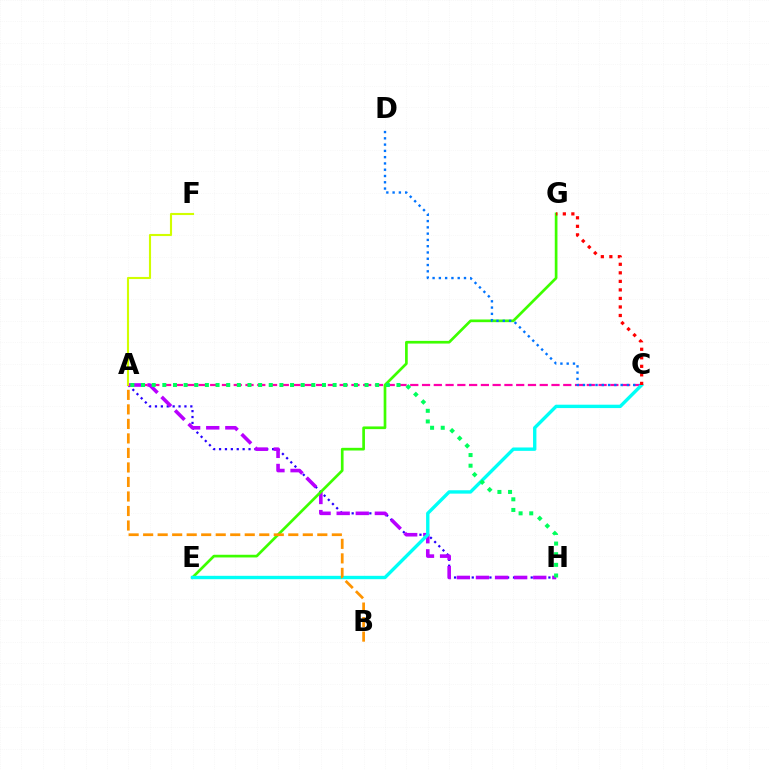{('A', 'C'): [{'color': '#ff00ac', 'line_style': 'dashed', 'thickness': 1.6}], ('A', 'H'): [{'color': '#2500ff', 'line_style': 'dotted', 'thickness': 1.6}, {'color': '#b900ff', 'line_style': 'dashed', 'thickness': 2.59}, {'color': '#00ff5c', 'line_style': 'dotted', 'thickness': 2.89}], ('E', 'G'): [{'color': '#3dff00', 'line_style': 'solid', 'thickness': 1.94}], ('C', 'D'): [{'color': '#0074ff', 'line_style': 'dotted', 'thickness': 1.71}], ('C', 'E'): [{'color': '#00fff6', 'line_style': 'solid', 'thickness': 2.43}], ('A', 'F'): [{'color': '#d1ff00', 'line_style': 'solid', 'thickness': 1.53}], ('C', 'G'): [{'color': '#ff0000', 'line_style': 'dotted', 'thickness': 2.32}], ('A', 'B'): [{'color': '#ff9400', 'line_style': 'dashed', 'thickness': 1.97}]}